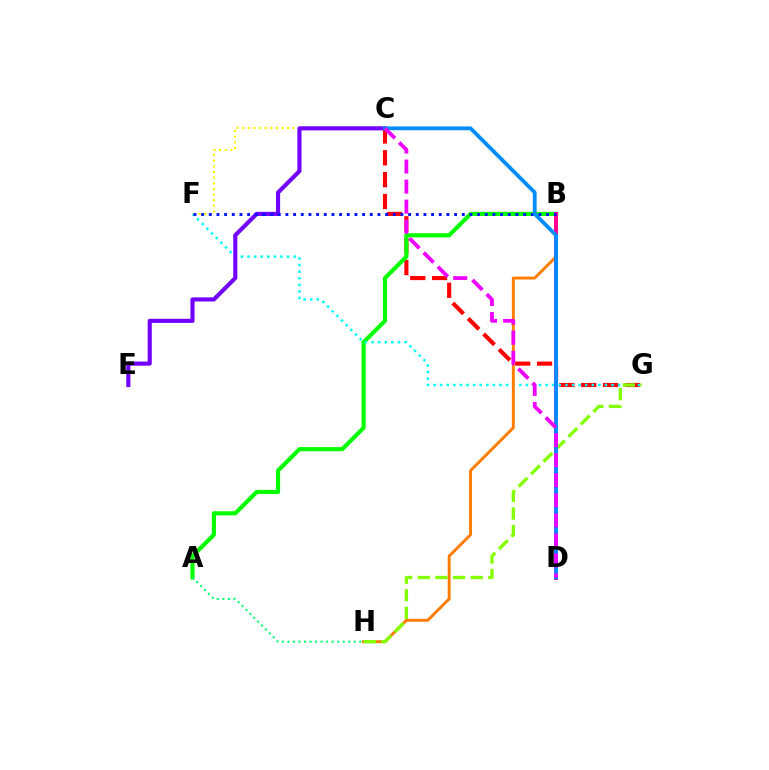{('C', 'G'): [{'color': '#ff0000', 'line_style': 'dashed', 'thickness': 2.97}], ('A', 'B'): [{'color': '#08ff00', 'line_style': 'solid', 'thickness': 2.99}], ('F', 'G'): [{'color': '#00fff6', 'line_style': 'dotted', 'thickness': 1.79}], ('B', 'H'): [{'color': '#ff7c00', 'line_style': 'solid', 'thickness': 2.1}], ('B', 'D'): [{'color': '#ff0094', 'line_style': 'solid', 'thickness': 2.87}], ('C', 'F'): [{'color': '#fcf500', 'line_style': 'dotted', 'thickness': 1.53}], ('C', 'E'): [{'color': '#7200ff', 'line_style': 'solid', 'thickness': 2.96}], ('B', 'F'): [{'color': '#0010ff', 'line_style': 'dotted', 'thickness': 2.08}], ('G', 'H'): [{'color': '#84ff00', 'line_style': 'dashed', 'thickness': 2.39}], ('C', 'D'): [{'color': '#008cff', 'line_style': 'solid', 'thickness': 2.73}, {'color': '#ee00ff', 'line_style': 'dashed', 'thickness': 2.72}], ('A', 'H'): [{'color': '#00ff74', 'line_style': 'dotted', 'thickness': 1.5}]}